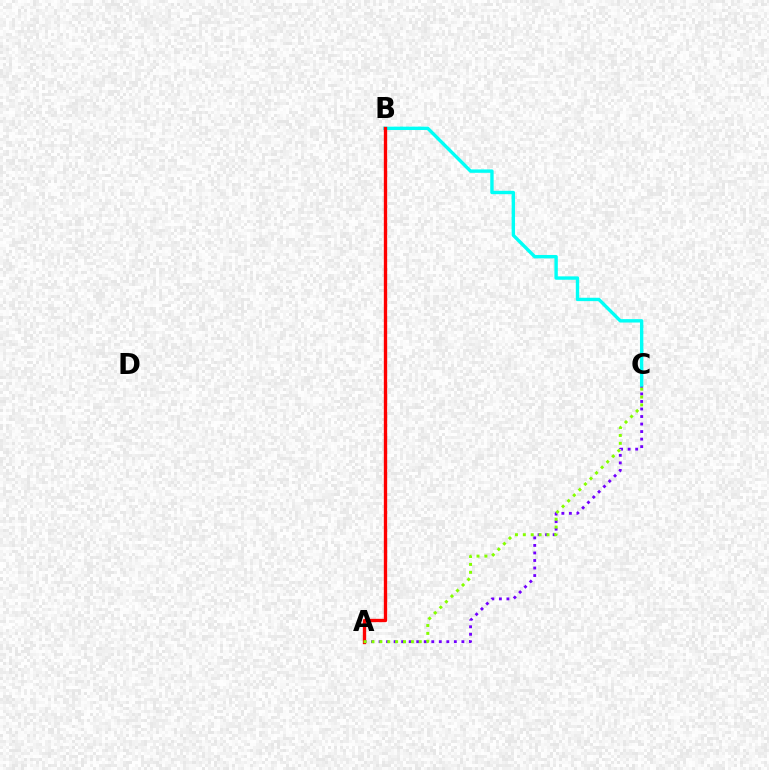{('A', 'C'): [{'color': '#7200ff', 'line_style': 'dotted', 'thickness': 2.05}, {'color': '#84ff00', 'line_style': 'dotted', 'thickness': 2.14}], ('B', 'C'): [{'color': '#00fff6', 'line_style': 'solid', 'thickness': 2.44}], ('A', 'B'): [{'color': '#ff0000', 'line_style': 'solid', 'thickness': 2.4}]}